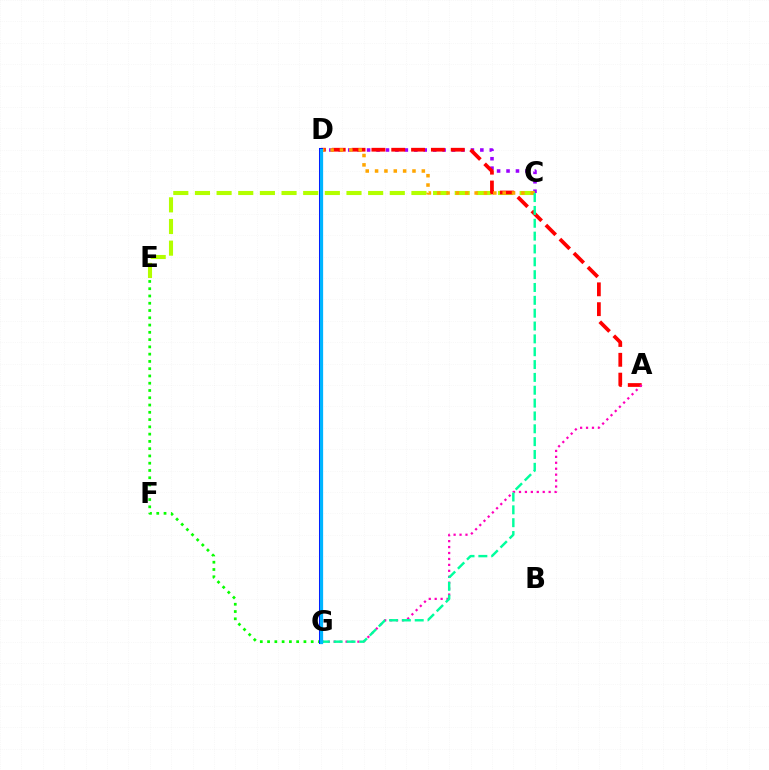{('C', 'D'): [{'color': '#9b00ff', 'line_style': 'dotted', 'thickness': 2.56}, {'color': '#ffa500', 'line_style': 'dotted', 'thickness': 2.54}], ('C', 'E'): [{'color': '#b3ff00', 'line_style': 'dashed', 'thickness': 2.94}], ('A', 'D'): [{'color': '#ff0000', 'line_style': 'dashed', 'thickness': 2.69}], ('E', 'G'): [{'color': '#08ff00', 'line_style': 'dotted', 'thickness': 1.98}], ('D', 'G'): [{'color': '#0010ff', 'line_style': 'solid', 'thickness': 2.9}, {'color': '#00b5ff', 'line_style': 'solid', 'thickness': 2.32}], ('A', 'G'): [{'color': '#ff00bd', 'line_style': 'dotted', 'thickness': 1.61}], ('C', 'G'): [{'color': '#00ff9d', 'line_style': 'dashed', 'thickness': 1.74}]}